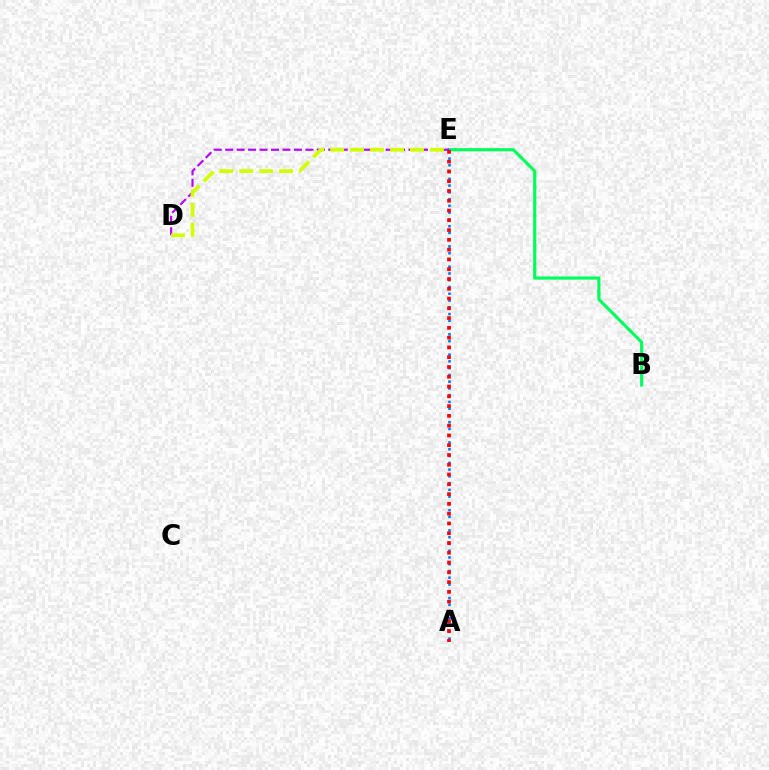{('B', 'E'): [{'color': '#00ff5c', 'line_style': 'solid', 'thickness': 2.28}], ('A', 'E'): [{'color': '#0074ff', 'line_style': 'dotted', 'thickness': 1.84}, {'color': '#ff0000', 'line_style': 'dotted', 'thickness': 2.66}], ('D', 'E'): [{'color': '#b900ff', 'line_style': 'dashed', 'thickness': 1.56}, {'color': '#d1ff00', 'line_style': 'dashed', 'thickness': 2.71}]}